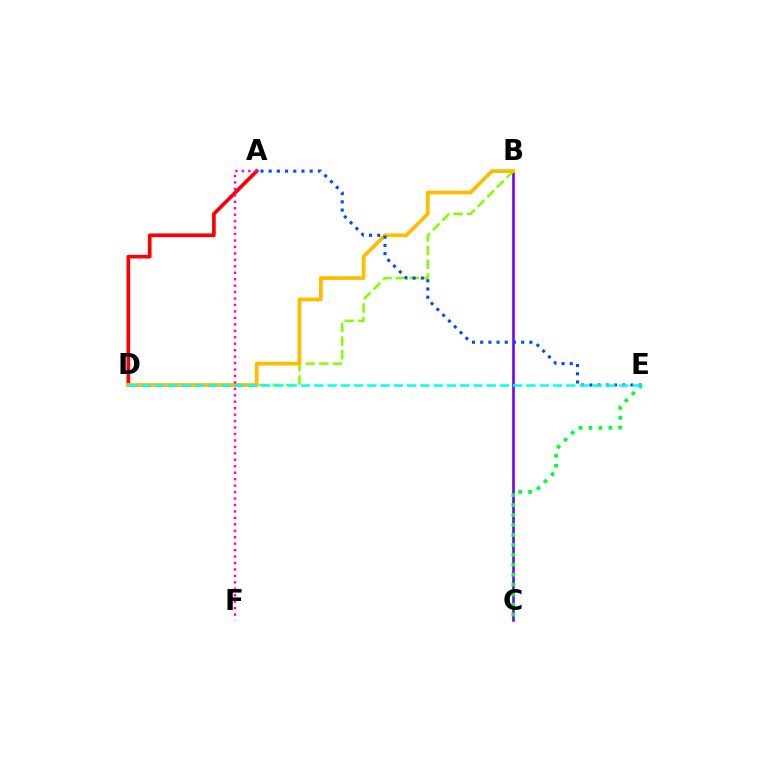{('B', 'C'): [{'color': '#7200ff', 'line_style': 'solid', 'thickness': 1.88}], ('C', 'E'): [{'color': '#00ff39', 'line_style': 'dotted', 'thickness': 2.7}], ('A', 'D'): [{'color': '#ff0000', 'line_style': 'solid', 'thickness': 2.65}], ('B', 'D'): [{'color': '#84ff00', 'line_style': 'dashed', 'thickness': 1.85}, {'color': '#ffbd00', 'line_style': 'solid', 'thickness': 2.74}], ('A', 'F'): [{'color': '#ff00cf', 'line_style': 'dotted', 'thickness': 1.75}], ('A', 'E'): [{'color': '#004bff', 'line_style': 'dotted', 'thickness': 2.23}], ('D', 'E'): [{'color': '#00fff6', 'line_style': 'dashed', 'thickness': 1.8}]}